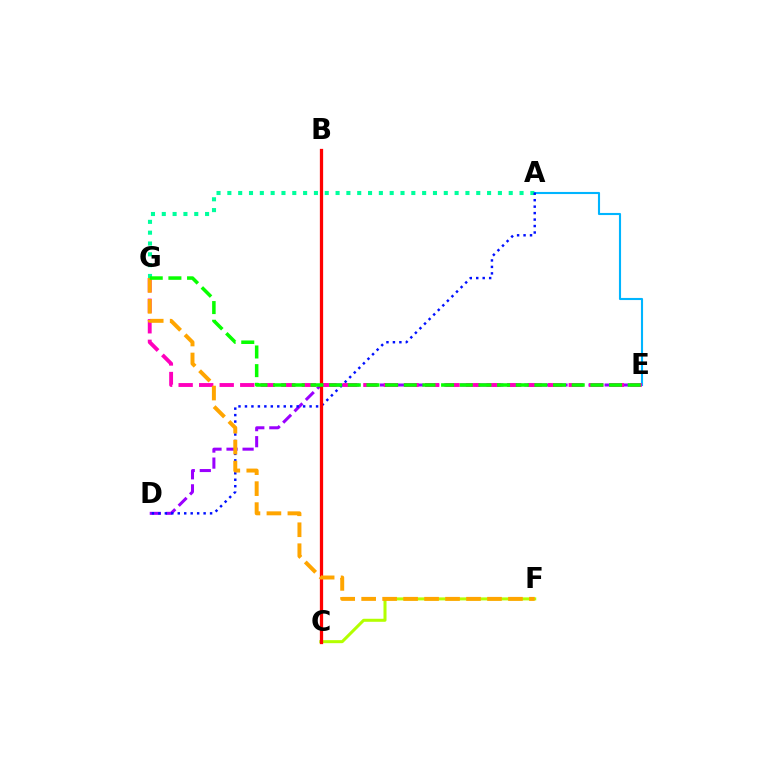{('A', 'E'): [{'color': '#00b5ff', 'line_style': 'solid', 'thickness': 1.52}], ('C', 'F'): [{'color': '#b3ff00', 'line_style': 'solid', 'thickness': 2.18}], ('A', 'G'): [{'color': '#00ff9d', 'line_style': 'dotted', 'thickness': 2.94}], ('D', 'E'): [{'color': '#9b00ff', 'line_style': 'dashed', 'thickness': 2.18}], ('A', 'D'): [{'color': '#0010ff', 'line_style': 'dotted', 'thickness': 1.76}], ('E', 'G'): [{'color': '#ff00bd', 'line_style': 'dashed', 'thickness': 2.79}, {'color': '#08ff00', 'line_style': 'dashed', 'thickness': 2.54}], ('B', 'C'): [{'color': '#ff0000', 'line_style': 'solid', 'thickness': 2.35}], ('F', 'G'): [{'color': '#ffa500', 'line_style': 'dashed', 'thickness': 2.85}]}